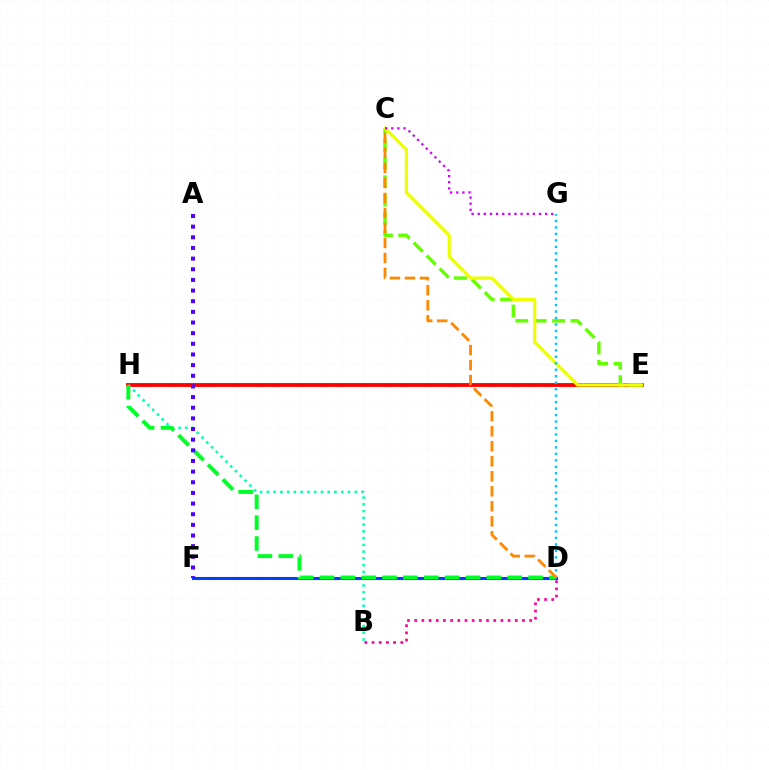{('E', 'H'): [{'color': '#ff0000', 'line_style': 'solid', 'thickness': 2.77}], ('B', 'H'): [{'color': '#00ffaf', 'line_style': 'dotted', 'thickness': 1.84}], ('D', 'F'): [{'color': '#003fff', 'line_style': 'solid', 'thickness': 2.21}], ('C', 'E'): [{'color': '#66ff00', 'line_style': 'dashed', 'thickness': 2.49}, {'color': '#eeff00', 'line_style': 'solid', 'thickness': 2.29}], ('D', 'H'): [{'color': '#00ff27', 'line_style': 'dashed', 'thickness': 2.83}], ('D', 'G'): [{'color': '#00c7ff', 'line_style': 'dotted', 'thickness': 1.76}], ('C', 'D'): [{'color': '#ff8800', 'line_style': 'dashed', 'thickness': 2.04}], ('B', 'D'): [{'color': '#ff00a0', 'line_style': 'dotted', 'thickness': 1.95}], ('A', 'F'): [{'color': '#4f00ff', 'line_style': 'dotted', 'thickness': 2.89}], ('C', 'G'): [{'color': '#d600ff', 'line_style': 'dotted', 'thickness': 1.66}]}